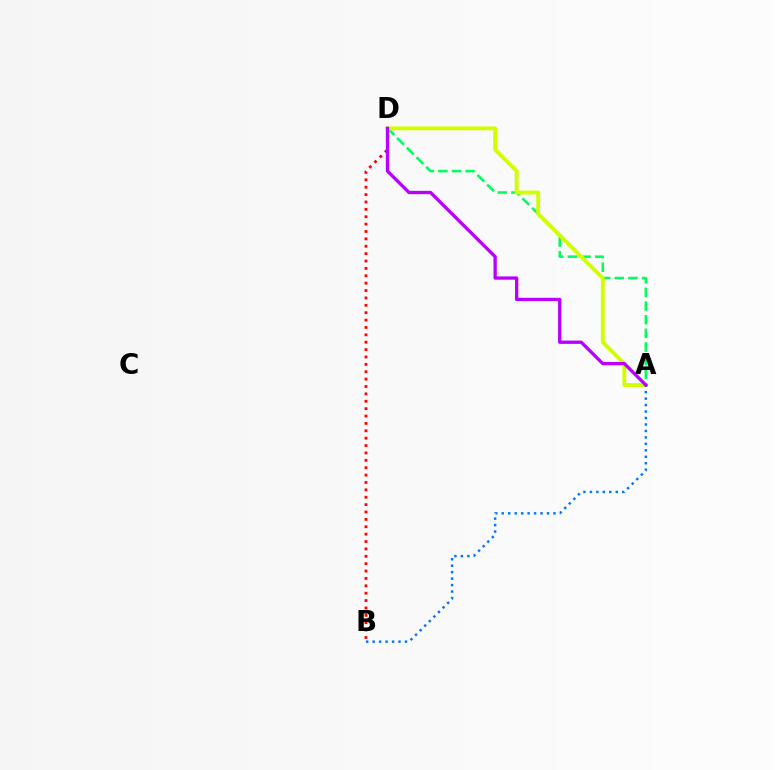{('A', 'D'): [{'color': '#00ff5c', 'line_style': 'dashed', 'thickness': 1.85}, {'color': '#d1ff00', 'line_style': 'solid', 'thickness': 2.8}, {'color': '#b900ff', 'line_style': 'solid', 'thickness': 2.39}], ('B', 'D'): [{'color': '#ff0000', 'line_style': 'dotted', 'thickness': 2.01}], ('A', 'B'): [{'color': '#0074ff', 'line_style': 'dotted', 'thickness': 1.76}]}